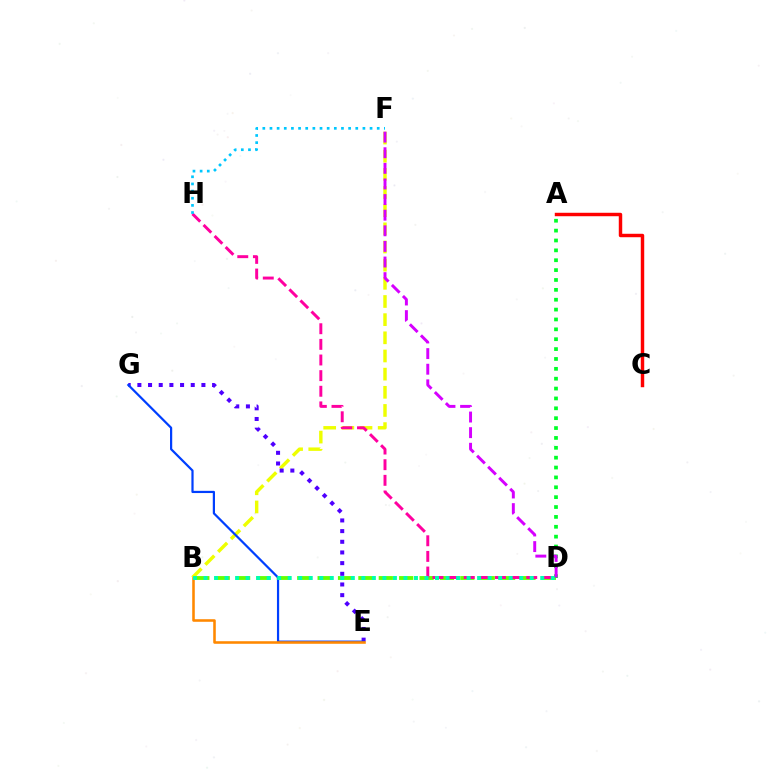{('A', 'C'): [{'color': '#ff0000', 'line_style': 'solid', 'thickness': 2.48}], ('B', 'D'): [{'color': '#66ff00', 'line_style': 'dashed', 'thickness': 2.77}, {'color': '#00ffaf', 'line_style': 'dotted', 'thickness': 2.86}], ('A', 'D'): [{'color': '#00ff27', 'line_style': 'dotted', 'thickness': 2.68}], ('B', 'F'): [{'color': '#eeff00', 'line_style': 'dashed', 'thickness': 2.47}], ('D', 'H'): [{'color': '#ff00a0', 'line_style': 'dashed', 'thickness': 2.12}], ('E', 'G'): [{'color': '#4f00ff', 'line_style': 'dotted', 'thickness': 2.9}, {'color': '#003fff', 'line_style': 'solid', 'thickness': 1.59}], ('B', 'E'): [{'color': '#ff8800', 'line_style': 'solid', 'thickness': 1.85}], ('D', 'F'): [{'color': '#d600ff', 'line_style': 'dashed', 'thickness': 2.12}], ('F', 'H'): [{'color': '#00c7ff', 'line_style': 'dotted', 'thickness': 1.94}]}